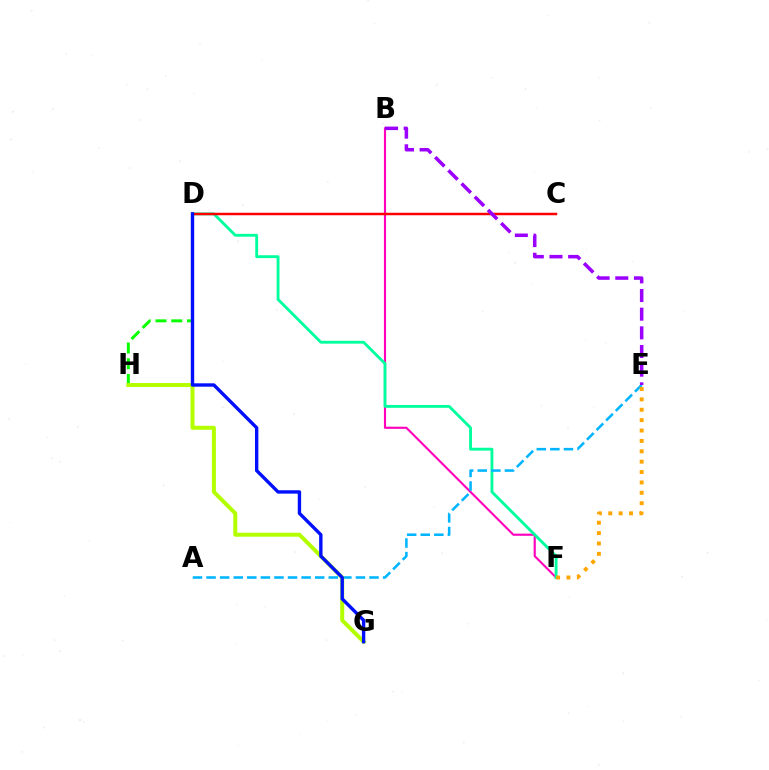{('B', 'F'): [{'color': '#ff00bd', 'line_style': 'solid', 'thickness': 1.54}], ('D', 'F'): [{'color': '#00ff9d', 'line_style': 'solid', 'thickness': 2.06}], ('A', 'E'): [{'color': '#00b5ff', 'line_style': 'dashed', 'thickness': 1.84}], ('C', 'D'): [{'color': '#ff0000', 'line_style': 'solid', 'thickness': 1.79}], ('D', 'H'): [{'color': '#08ff00', 'line_style': 'dashed', 'thickness': 2.14}], ('E', 'F'): [{'color': '#ffa500', 'line_style': 'dotted', 'thickness': 2.82}], ('G', 'H'): [{'color': '#b3ff00', 'line_style': 'solid', 'thickness': 2.87}], ('D', 'G'): [{'color': '#0010ff', 'line_style': 'solid', 'thickness': 2.43}], ('B', 'E'): [{'color': '#9b00ff', 'line_style': 'dashed', 'thickness': 2.54}]}